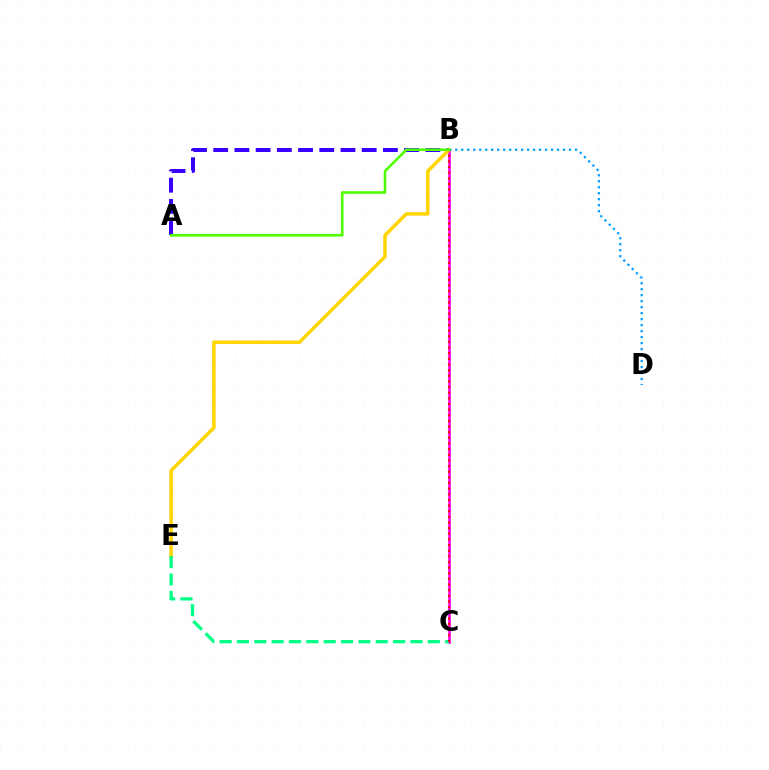{('A', 'B'): [{'color': '#3700ff', 'line_style': 'dashed', 'thickness': 2.88}, {'color': '#4fff00', 'line_style': 'solid', 'thickness': 1.88}], ('B', 'C'): [{'color': '#ff00ed', 'line_style': 'solid', 'thickness': 1.92}, {'color': '#ff0000', 'line_style': 'dotted', 'thickness': 1.53}], ('B', 'E'): [{'color': '#ffd500', 'line_style': 'solid', 'thickness': 2.53}], ('C', 'E'): [{'color': '#00ff86', 'line_style': 'dashed', 'thickness': 2.36}], ('B', 'D'): [{'color': '#009eff', 'line_style': 'dotted', 'thickness': 1.63}]}